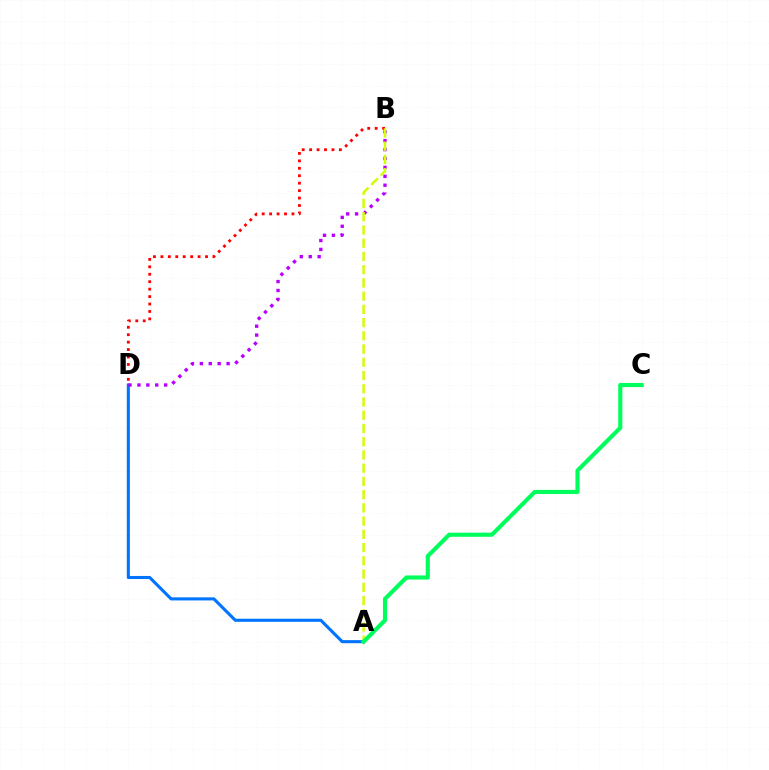{('B', 'D'): [{'color': '#ff0000', 'line_style': 'dotted', 'thickness': 2.02}, {'color': '#b900ff', 'line_style': 'dotted', 'thickness': 2.42}], ('A', 'D'): [{'color': '#0074ff', 'line_style': 'solid', 'thickness': 2.22}], ('A', 'B'): [{'color': '#d1ff00', 'line_style': 'dashed', 'thickness': 1.8}], ('A', 'C'): [{'color': '#00ff5c', 'line_style': 'solid', 'thickness': 2.97}]}